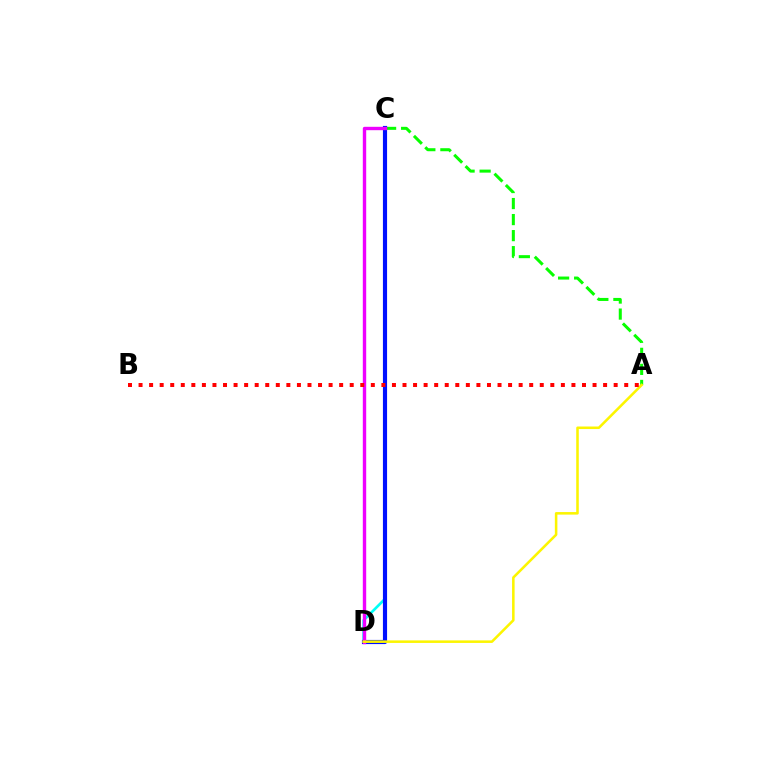{('A', 'C'): [{'color': '#08ff00', 'line_style': 'dashed', 'thickness': 2.18}], ('C', 'D'): [{'color': '#00fff6', 'line_style': 'solid', 'thickness': 1.91}, {'color': '#0010ff', 'line_style': 'solid', 'thickness': 2.98}, {'color': '#ee00ff', 'line_style': 'solid', 'thickness': 2.44}], ('A', 'D'): [{'color': '#fcf500', 'line_style': 'solid', 'thickness': 1.83}], ('A', 'B'): [{'color': '#ff0000', 'line_style': 'dotted', 'thickness': 2.87}]}